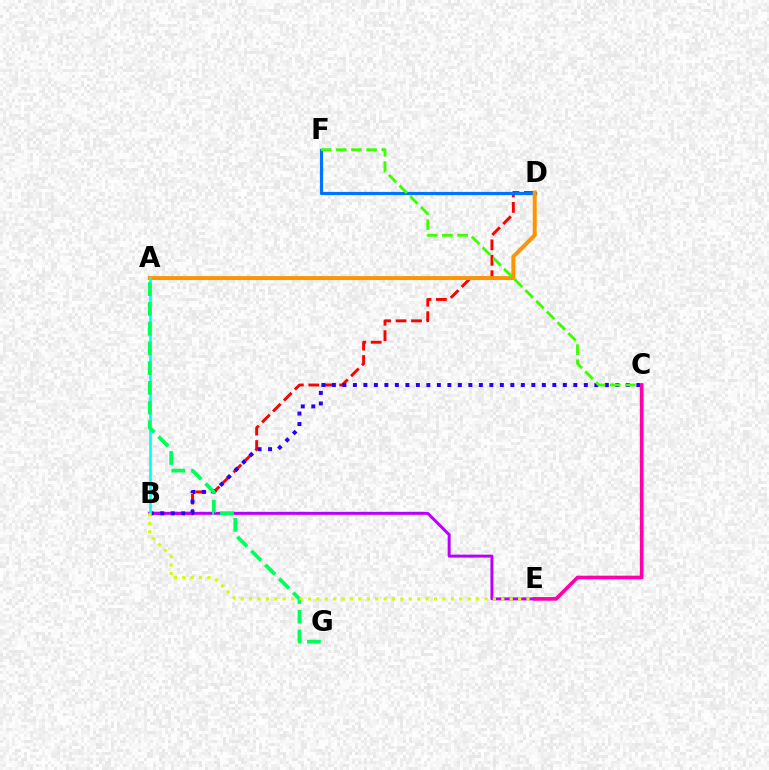{('B', 'D'): [{'color': '#ff0000', 'line_style': 'dashed', 'thickness': 2.1}], ('B', 'E'): [{'color': '#b900ff', 'line_style': 'solid', 'thickness': 2.14}, {'color': '#d1ff00', 'line_style': 'dotted', 'thickness': 2.28}], ('B', 'C'): [{'color': '#2500ff', 'line_style': 'dotted', 'thickness': 2.85}], ('D', 'F'): [{'color': '#0074ff', 'line_style': 'solid', 'thickness': 2.31}], ('A', 'D'): [{'color': '#ff9400', 'line_style': 'solid', 'thickness': 2.84}], ('C', 'F'): [{'color': '#3dff00', 'line_style': 'dashed', 'thickness': 2.06}], ('C', 'E'): [{'color': '#ff00ac', 'line_style': 'solid', 'thickness': 2.64}], ('A', 'B'): [{'color': '#00fff6', 'line_style': 'solid', 'thickness': 1.92}], ('A', 'G'): [{'color': '#00ff5c', 'line_style': 'dashed', 'thickness': 2.68}]}